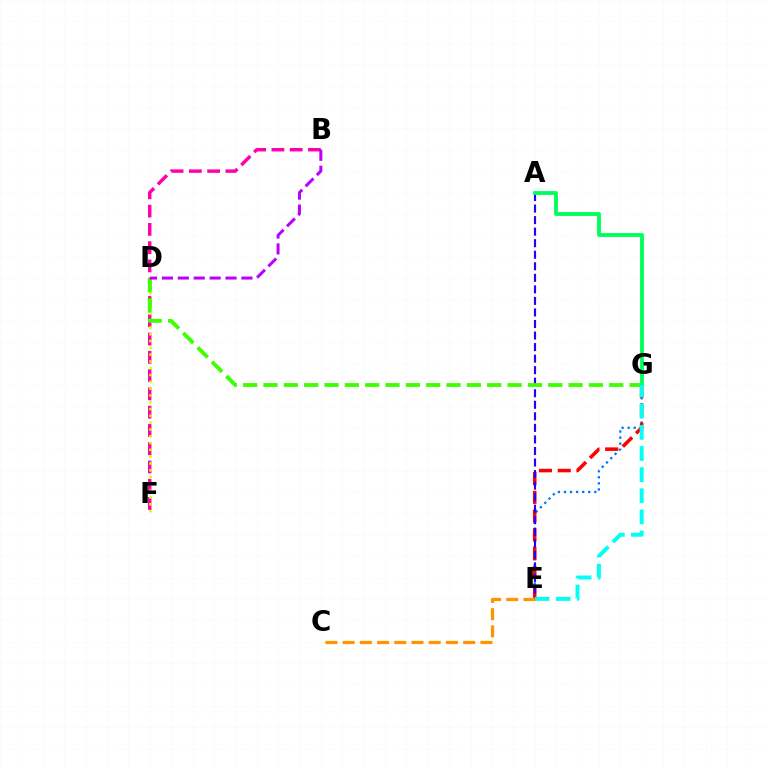{('E', 'G'): [{'color': '#0074ff', 'line_style': 'dotted', 'thickness': 1.65}, {'color': '#ff0000', 'line_style': 'dashed', 'thickness': 2.55}, {'color': '#00fff6', 'line_style': 'dashed', 'thickness': 2.87}], ('B', 'F'): [{'color': '#ff00ac', 'line_style': 'dashed', 'thickness': 2.48}], ('D', 'F'): [{'color': '#d1ff00', 'line_style': 'dotted', 'thickness': 1.85}], ('A', 'E'): [{'color': '#2500ff', 'line_style': 'dashed', 'thickness': 1.57}], ('D', 'G'): [{'color': '#3dff00', 'line_style': 'dashed', 'thickness': 2.76}], ('A', 'G'): [{'color': '#00ff5c', 'line_style': 'solid', 'thickness': 2.77}], ('C', 'E'): [{'color': '#ff9400', 'line_style': 'dashed', 'thickness': 2.34}], ('B', 'D'): [{'color': '#b900ff', 'line_style': 'dashed', 'thickness': 2.16}]}